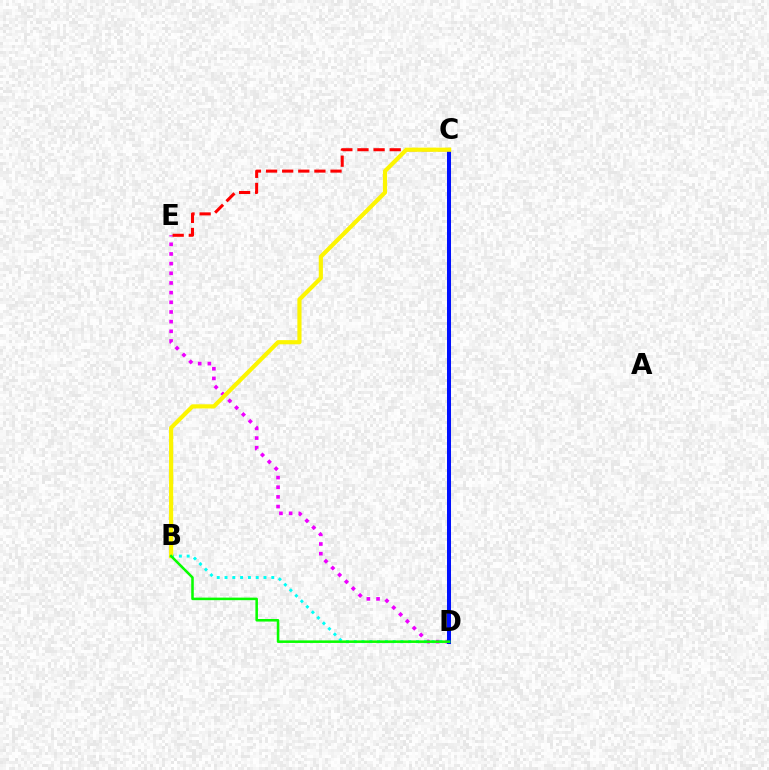{('D', 'E'): [{'color': '#ee00ff', 'line_style': 'dotted', 'thickness': 2.63}], ('C', 'E'): [{'color': '#ff0000', 'line_style': 'dashed', 'thickness': 2.19}], ('B', 'D'): [{'color': '#00fff6', 'line_style': 'dotted', 'thickness': 2.12}, {'color': '#08ff00', 'line_style': 'solid', 'thickness': 1.84}], ('C', 'D'): [{'color': '#0010ff', 'line_style': 'solid', 'thickness': 2.89}], ('B', 'C'): [{'color': '#fcf500', 'line_style': 'solid', 'thickness': 3.0}]}